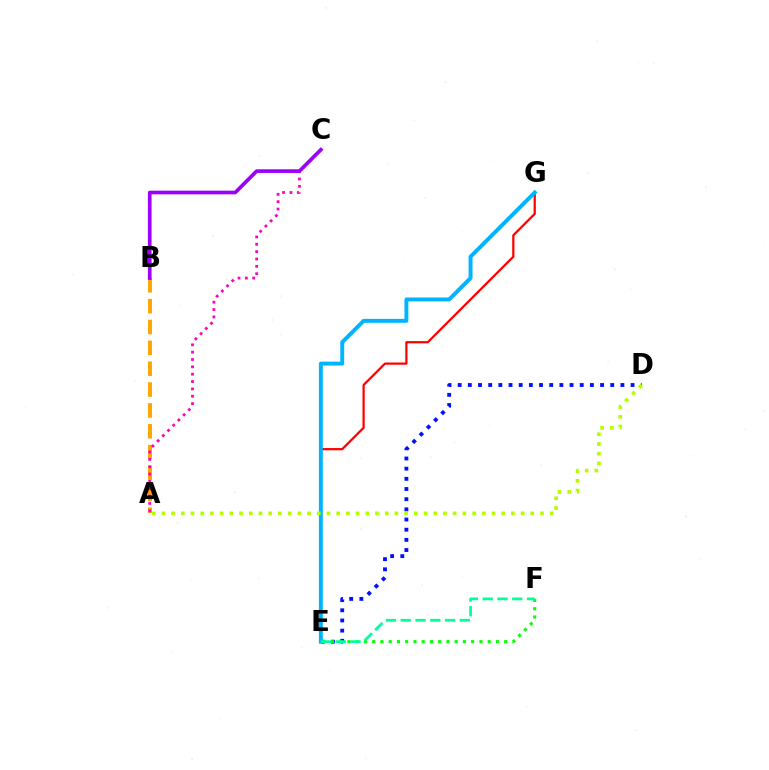{('A', 'B'): [{'color': '#ffa500', 'line_style': 'dashed', 'thickness': 2.83}], ('D', 'E'): [{'color': '#0010ff', 'line_style': 'dotted', 'thickness': 2.76}], ('E', 'G'): [{'color': '#ff0000', 'line_style': 'solid', 'thickness': 1.61}, {'color': '#00b5ff', 'line_style': 'solid', 'thickness': 2.83}], ('A', 'C'): [{'color': '#ff00bd', 'line_style': 'dotted', 'thickness': 2.0}], ('B', 'C'): [{'color': '#9b00ff', 'line_style': 'solid', 'thickness': 2.64}], ('E', 'F'): [{'color': '#08ff00', 'line_style': 'dotted', 'thickness': 2.24}, {'color': '#00ff9d', 'line_style': 'dashed', 'thickness': 2.01}], ('A', 'D'): [{'color': '#b3ff00', 'line_style': 'dotted', 'thickness': 2.64}]}